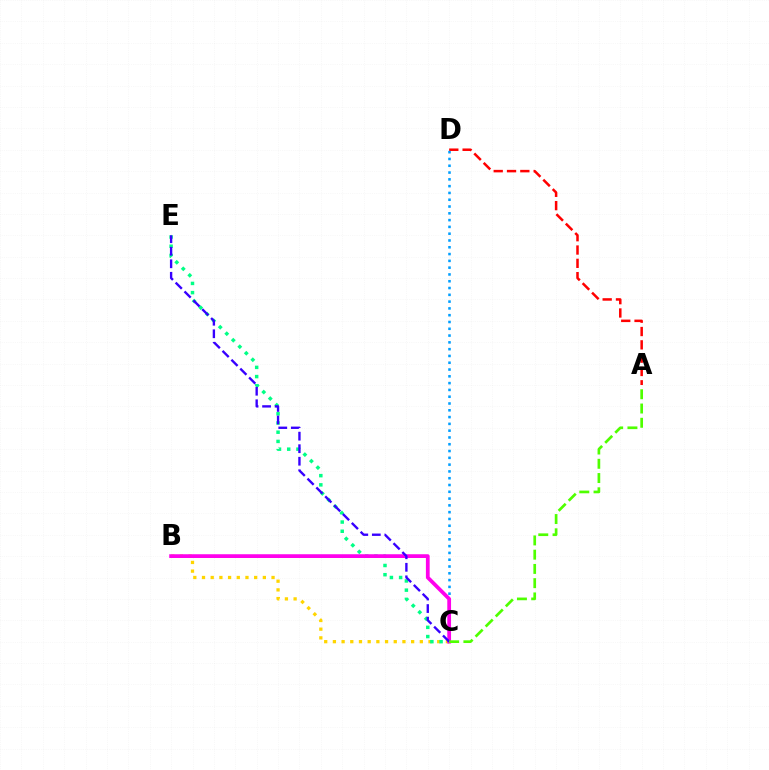{('B', 'C'): [{'color': '#ffd500', 'line_style': 'dotted', 'thickness': 2.36}, {'color': '#ff00ed', 'line_style': 'solid', 'thickness': 2.7}], ('C', 'E'): [{'color': '#00ff86', 'line_style': 'dotted', 'thickness': 2.5}, {'color': '#3700ff', 'line_style': 'dashed', 'thickness': 1.7}], ('A', 'D'): [{'color': '#ff0000', 'line_style': 'dashed', 'thickness': 1.81}], ('C', 'D'): [{'color': '#009eff', 'line_style': 'dotted', 'thickness': 1.85}], ('A', 'C'): [{'color': '#4fff00', 'line_style': 'dashed', 'thickness': 1.94}]}